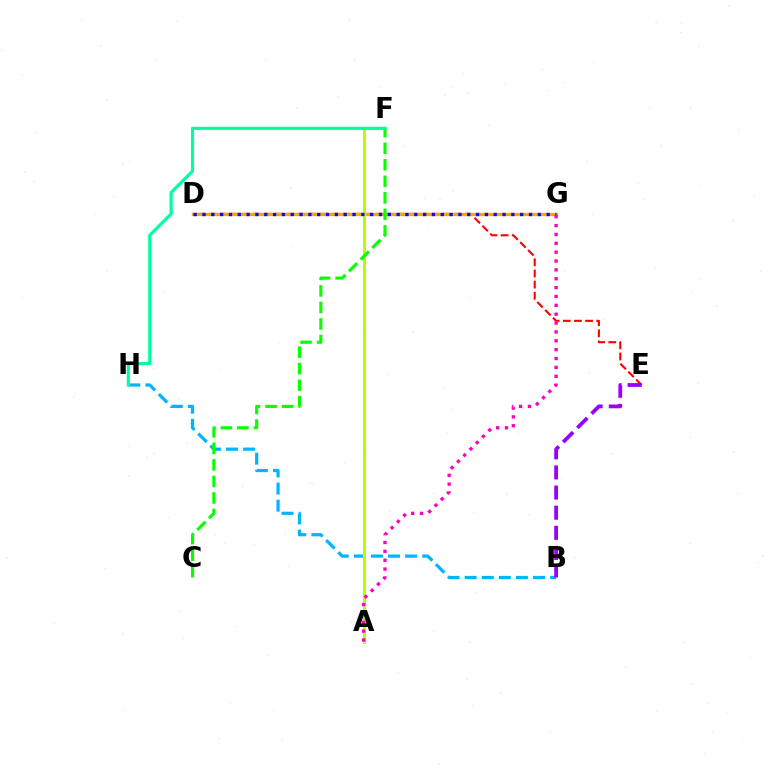{('D', 'E'): [{'color': '#ff0000', 'line_style': 'dashed', 'thickness': 1.51}], ('D', 'G'): [{'color': '#ffa500', 'line_style': 'solid', 'thickness': 2.38}, {'color': '#0010ff', 'line_style': 'dotted', 'thickness': 2.4}], ('B', 'H'): [{'color': '#00b5ff', 'line_style': 'dashed', 'thickness': 2.32}], ('A', 'F'): [{'color': '#b3ff00', 'line_style': 'solid', 'thickness': 2.15}], ('C', 'F'): [{'color': '#08ff00', 'line_style': 'dashed', 'thickness': 2.25}], ('B', 'E'): [{'color': '#9b00ff', 'line_style': 'dashed', 'thickness': 2.73}], ('F', 'H'): [{'color': '#00ff9d', 'line_style': 'solid', 'thickness': 2.26}], ('A', 'G'): [{'color': '#ff00bd', 'line_style': 'dotted', 'thickness': 2.41}]}